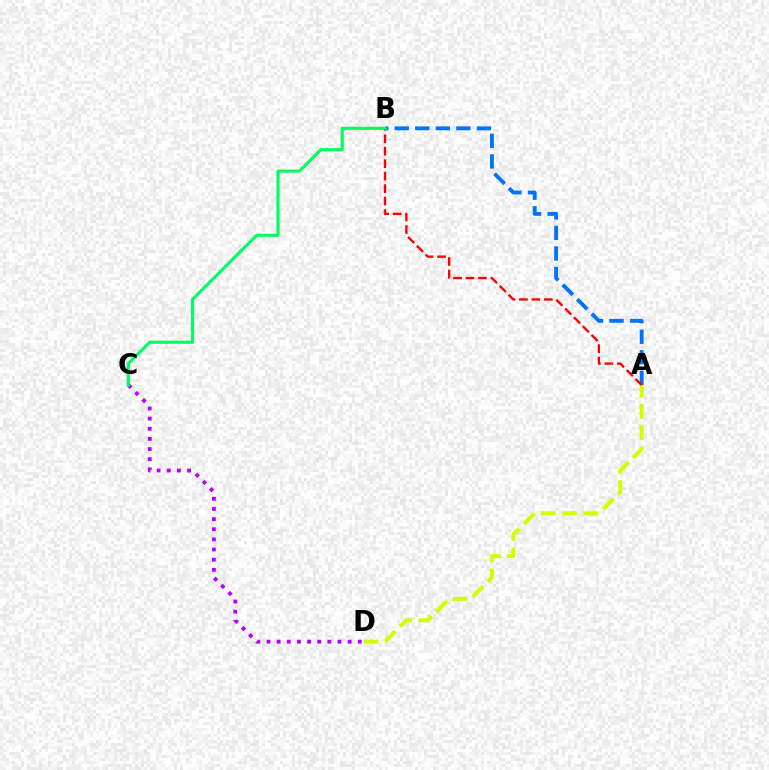{('A', 'D'): [{'color': '#d1ff00', 'line_style': 'dashed', 'thickness': 2.89}], ('A', 'B'): [{'color': '#0074ff', 'line_style': 'dashed', 'thickness': 2.79}, {'color': '#ff0000', 'line_style': 'dashed', 'thickness': 1.69}], ('C', 'D'): [{'color': '#b900ff', 'line_style': 'dotted', 'thickness': 2.76}], ('B', 'C'): [{'color': '#00ff5c', 'line_style': 'solid', 'thickness': 2.24}]}